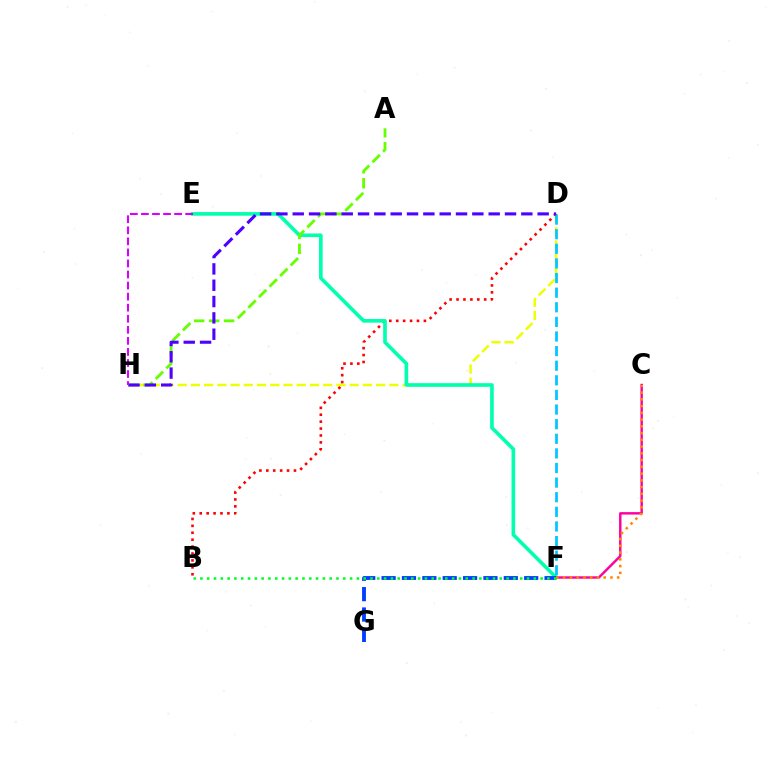{('D', 'H'): [{'color': '#eeff00', 'line_style': 'dashed', 'thickness': 1.8}, {'color': '#4f00ff', 'line_style': 'dashed', 'thickness': 2.22}], ('B', 'D'): [{'color': '#ff0000', 'line_style': 'dotted', 'thickness': 1.88}], ('E', 'F'): [{'color': '#00ffaf', 'line_style': 'solid', 'thickness': 2.61}], ('A', 'H'): [{'color': '#66ff00', 'line_style': 'dashed', 'thickness': 2.03}], ('C', 'F'): [{'color': '#ff00a0', 'line_style': 'solid', 'thickness': 1.76}, {'color': '#ff8800', 'line_style': 'dotted', 'thickness': 1.84}], ('D', 'F'): [{'color': '#00c7ff', 'line_style': 'dashed', 'thickness': 1.99}], ('E', 'H'): [{'color': '#d600ff', 'line_style': 'dashed', 'thickness': 1.5}], ('F', 'G'): [{'color': '#003fff', 'line_style': 'dashed', 'thickness': 2.77}], ('B', 'F'): [{'color': '#00ff27', 'line_style': 'dotted', 'thickness': 1.85}]}